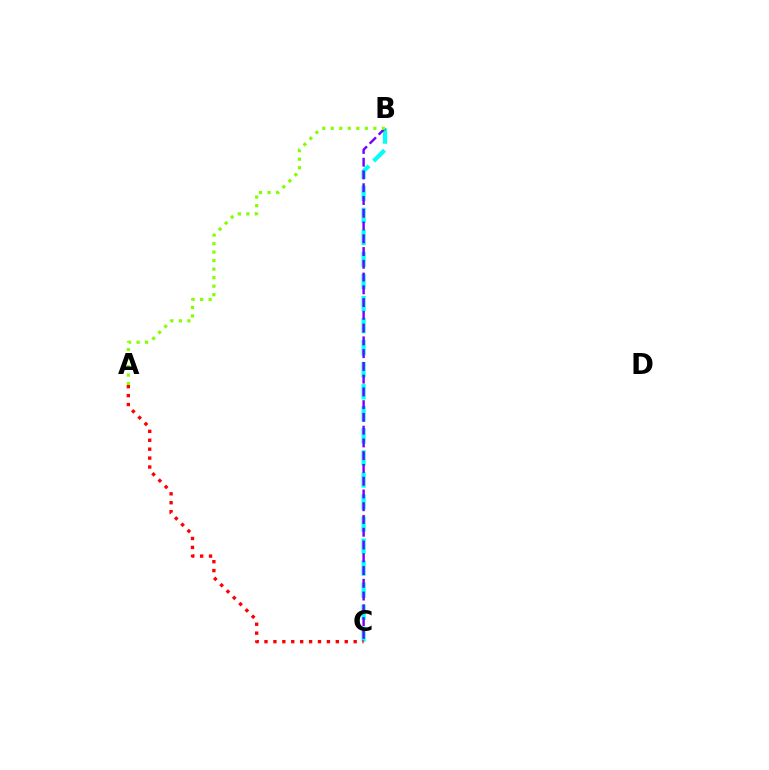{('B', 'C'): [{'color': '#00fff6', 'line_style': 'dashed', 'thickness': 3.0}, {'color': '#7200ff', 'line_style': 'dashed', 'thickness': 1.73}], ('A', 'C'): [{'color': '#ff0000', 'line_style': 'dotted', 'thickness': 2.42}], ('A', 'B'): [{'color': '#84ff00', 'line_style': 'dotted', 'thickness': 2.32}]}